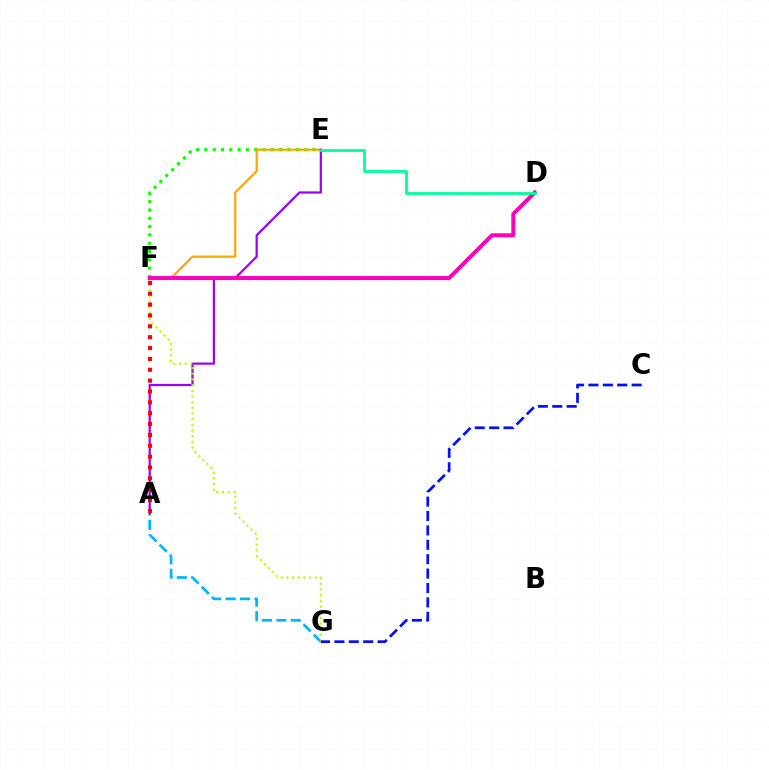{('E', 'F'): [{'color': '#08ff00', 'line_style': 'dotted', 'thickness': 2.26}, {'color': '#ffa500', 'line_style': 'solid', 'thickness': 1.57}], ('A', 'G'): [{'color': '#00b5ff', 'line_style': 'dashed', 'thickness': 1.96}], ('A', 'E'): [{'color': '#9b00ff', 'line_style': 'solid', 'thickness': 1.6}], ('F', 'G'): [{'color': '#b3ff00', 'line_style': 'dotted', 'thickness': 1.54}], ('D', 'F'): [{'color': '#ff00bd', 'line_style': 'solid', 'thickness': 2.89}], ('C', 'G'): [{'color': '#0010ff', 'line_style': 'dashed', 'thickness': 1.96}], ('D', 'E'): [{'color': '#00ff9d', 'line_style': 'solid', 'thickness': 2.01}], ('A', 'F'): [{'color': '#ff0000', 'line_style': 'dotted', 'thickness': 2.95}]}